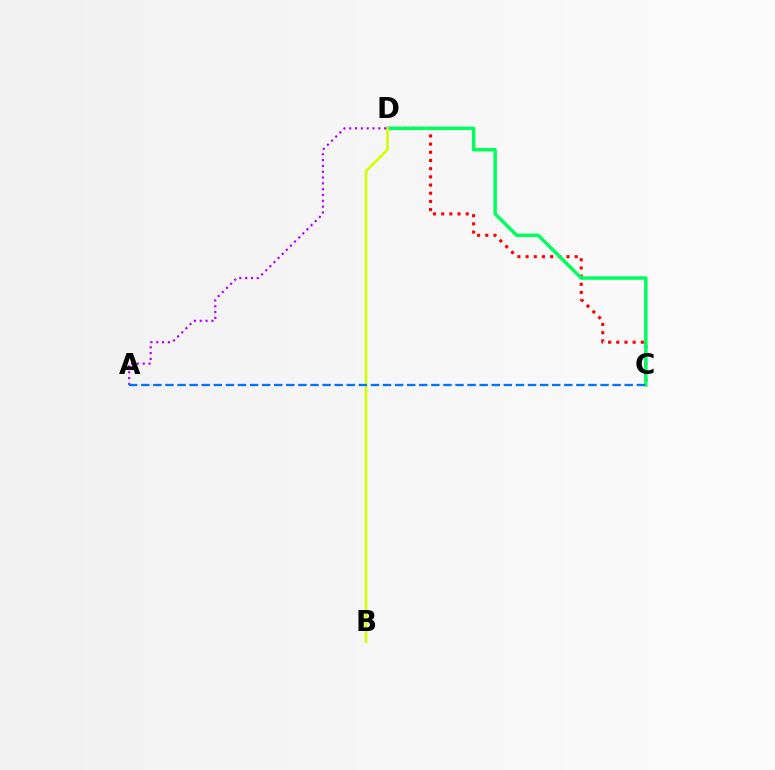{('C', 'D'): [{'color': '#ff0000', 'line_style': 'dotted', 'thickness': 2.22}, {'color': '#00ff5c', 'line_style': 'solid', 'thickness': 2.5}], ('B', 'D'): [{'color': '#d1ff00', 'line_style': 'solid', 'thickness': 1.85}], ('A', 'D'): [{'color': '#b900ff', 'line_style': 'dotted', 'thickness': 1.58}], ('A', 'C'): [{'color': '#0074ff', 'line_style': 'dashed', 'thickness': 1.64}]}